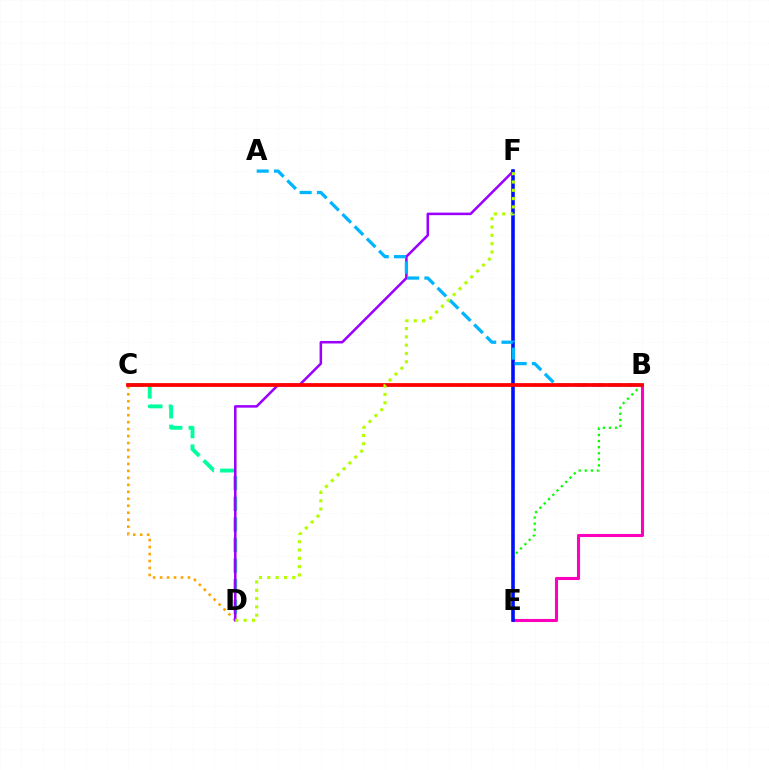{('B', 'E'): [{'color': '#ff00bd', 'line_style': 'solid', 'thickness': 2.22}, {'color': '#08ff00', 'line_style': 'dotted', 'thickness': 1.65}], ('C', 'D'): [{'color': '#ffa500', 'line_style': 'dotted', 'thickness': 1.89}, {'color': '#00ff9d', 'line_style': 'dashed', 'thickness': 2.8}], ('D', 'F'): [{'color': '#9b00ff', 'line_style': 'solid', 'thickness': 1.82}, {'color': '#b3ff00', 'line_style': 'dotted', 'thickness': 2.26}], ('E', 'F'): [{'color': '#0010ff', 'line_style': 'solid', 'thickness': 2.59}], ('A', 'B'): [{'color': '#00b5ff', 'line_style': 'dashed', 'thickness': 2.35}], ('B', 'C'): [{'color': '#ff0000', 'line_style': 'solid', 'thickness': 2.71}]}